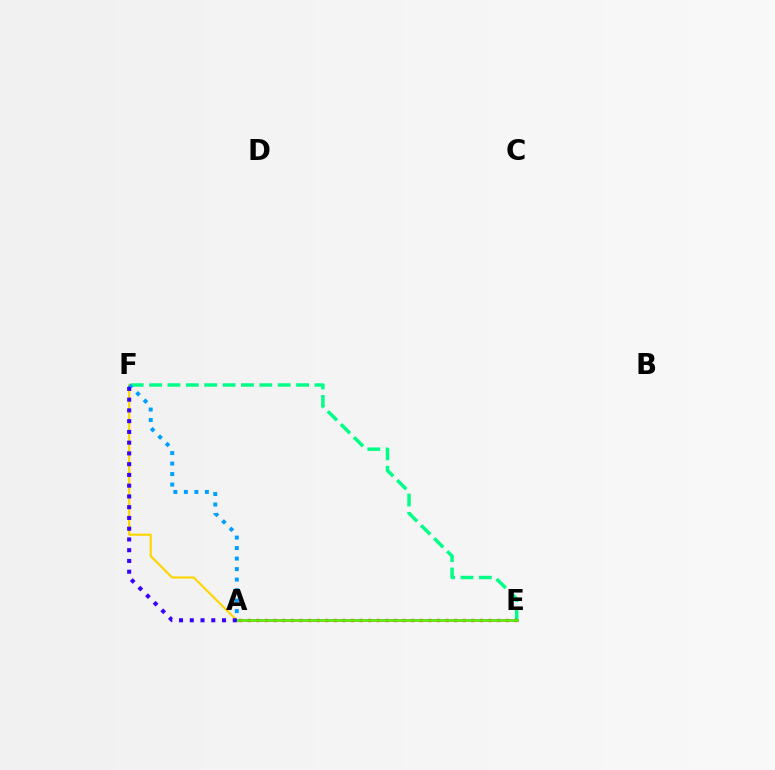{('A', 'F'): [{'color': '#ffd500', 'line_style': 'solid', 'thickness': 1.56}, {'color': '#009eff', 'line_style': 'dotted', 'thickness': 2.85}, {'color': '#3700ff', 'line_style': 'dotted', 'thickness': 2.92}], ('A', 'E'): [{'color': '#ff00ed', 'line_style': 'solid', 'thickness': 1.88}, {'color': '#ff0000', 'line_style': 'dotted', 'thickness': 2.34}, {'color': '#4fff00', 'line_style': 'solid', 'thickness': 1.81}], ('E', 'F'): [{'color': '#00ff86', 'line_style': 'dashed', 'thickness': 2.5}]}